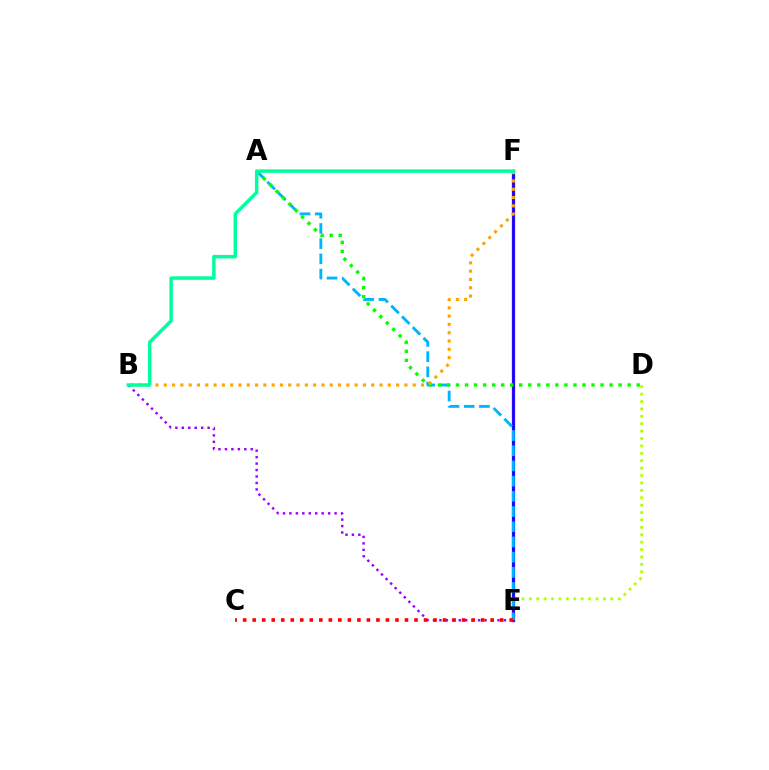{('D', 'E'): [{'color': '#b3ff00', 'line_style': 'dotted', 'thickness': 2.01}], ('E', 'F'): [{'color': '#ff00bd', 'line_style': 'solid', 'thickness': 2.4}, {'color': '#0010ff', 'line_style': 'solid', 'thickness': 1.94}], ('B', 'E'): [{'color': '#9b00ff', 'line_style': 'dotted', 'thickness': 1.75}], ('A', 'E'): [{'color': '#00b5ff', 'line_style': 'dashed', 'thickness': 2.06}], ('A', 'D'): [{'color': '#08ff00', 'line_style': 'dotted', 'thickness': 2.46}], ('B', 'F'): [{'color': '#ffa500', 'line_style': 'dotted', 'thickness': 2.25}, {'color': '#00ff9d', 'line_style': 'solid', 'thickness': 2.51}], ('C', 'E'): [{'color': '#ff0000', 'line_style': 'dotted', 'thickness': 2.59}]}